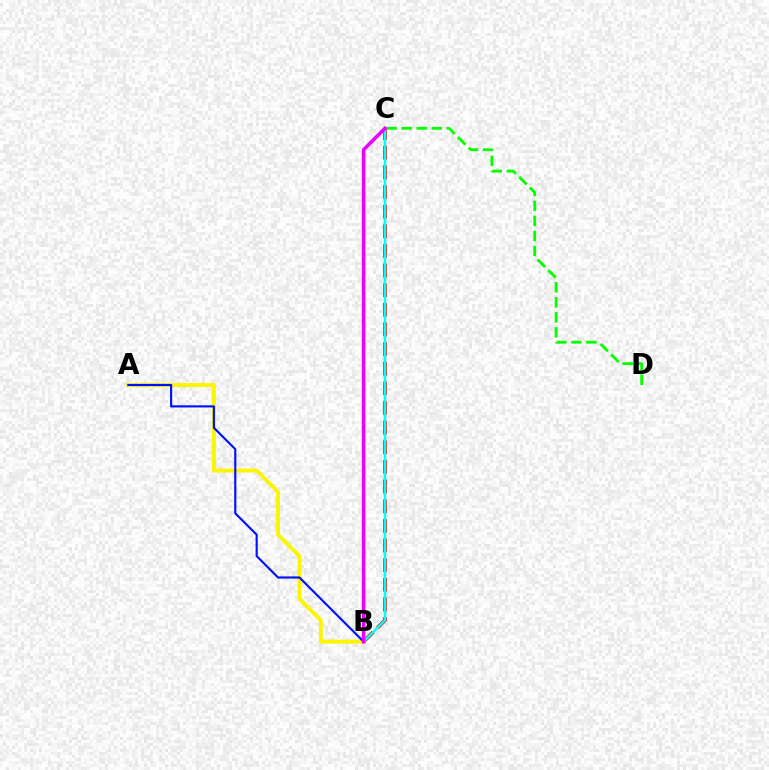{('B', 'C'): [{'color': '#ff0000', 'line_style': 'dashed', 'thickness': 2.67}, {'color': '#00fff6', 'line_style': 'solid', 'thickness': 1.84}, {'color': '#ee00ff', 'line_style': 'solid', 'thickness': 2.53}], ('A', 'B'): [{'color': '#fcf500', 'line_style': 'solid', 'thickness': 2.8}, {'color': '#0010ff', 'line_style': 'solid', 'thickness': 1.54}], ('C', 'D'): [{'color': '#08ff00', 'line_style': 'dashed', 'thickness': 2.04}]}